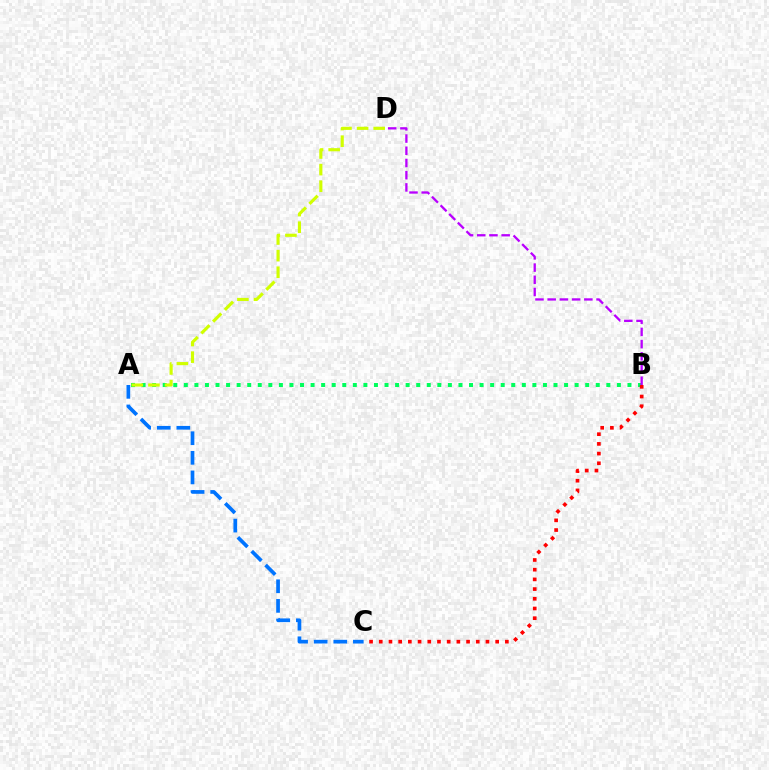{('A', 'C'): [{'color': '#0074ff', 'line_style': 'dashed', 'thickness': 2.66}], ('A', 'B'): [{'color': '#00ff5c', 'line_style': 'dotted', 'thickness': 2.87}], ('A', 'D'): [{'color': '#d1ff00', 'line_style': 'dashed', 'thickness': 2.26}], ('B', 'C'): [{'color': '#ff0000', 'line_style': 'dotted', 'thickness': 2.64}], ('B', 'D'): [{'color': '#b900ff', 'line_style': 'dashed', 'thickness': 1.66}]}